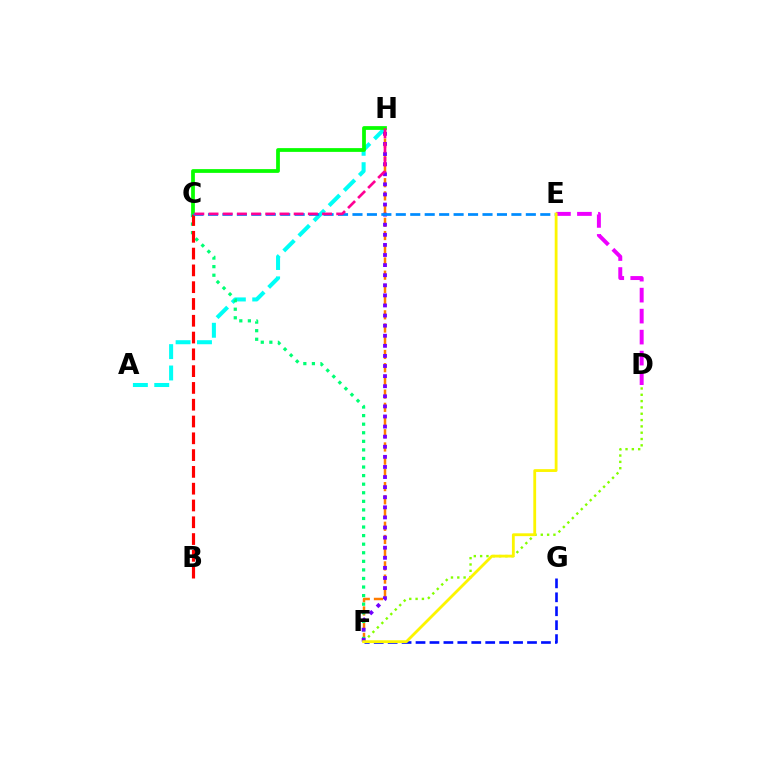{('D', 'F'): [{'color': '#84ff00', 'line_style': 'dotted', 'thickness': 1.72}], ('D', 'E'): [{'color': '#ee00ff', 'line_style': 'dashed', 'thickness': 2.85}], ('F', 'H'): [{'color': '#ff7c00', 'line_style': 'dashed', 'thickness': 1.8}, {'color': '#7200ff', 'line_style': 'dotted', 'thickness': 2.74}], ('A', 'H'): [{'color': '#00fff6', 'line_style': 'dashed', 'thickness': 2.9}], ('C', 'H'): [{'color': '#08ff00', 'line_style': 'solid', 'thickness': 2.71}, {'color': '#ff0094', 'line_style': 'dashed', 'thickness': 1.93}], ('F', 'G'): [{'color': '#0010ff', 'line_style': 'dashed', 'thickness': 1.89}], ('C', 'F'): [{'color': '#00ff74', 'line_style': 'dotted', 'thickness': 2.33}], ('B', 'C'): [{'color': '#ff0000', 'line_style': 'dashed', 'thickness': 2.28}], ('C', 'E'): [{'color': '#008cff', 'line_style': 'dashed', 'thickness': 1.96}], ('E', 'F'): [{'color': '#fcf500', 'line_style': 'solid', 'thickness': 2.02}]}